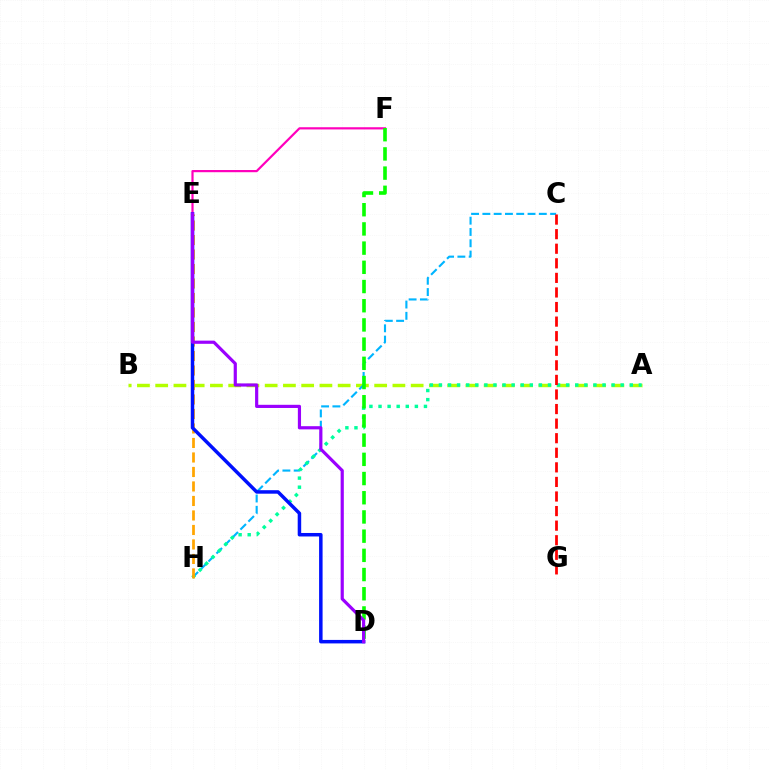{('E', 'F'): [{'color': '#ff00bd', 'line_style': 'solid', 'thickness': 1.58}], ('A', 'B'): [{'color': '#b3ff00', 'line_style': 'dashed', 'thickness': 2.48}], ('C', 'H'): [{'color': '#00b5ff', 'line_style': 'dashed', 'thickness': 1.53}], ('A', 'H'): [{'color': '#00ff9d', 'line_style': 'dotted', 'thickness': 2.47}], ('C', 'G'): [{'color': '#ff0000', 'line_style': 'dashed', 'thickness': 1.98}], ('D', 'F'): [{'color': '#08ff00', 'line_style': 'dashed', 'thickness': 2.61}], ('E', 'H'): [{'color': '#ffa500', 'line_style': 'dashed', 'thickness': 1.97}], ('D', 'E'): [{'color': '#0010ff', 'line_style': 'solid', 'thickness': 2.51}, {'color': '#9b00ff', 'line_style': 'solid', 'thickness': 2.29}]}